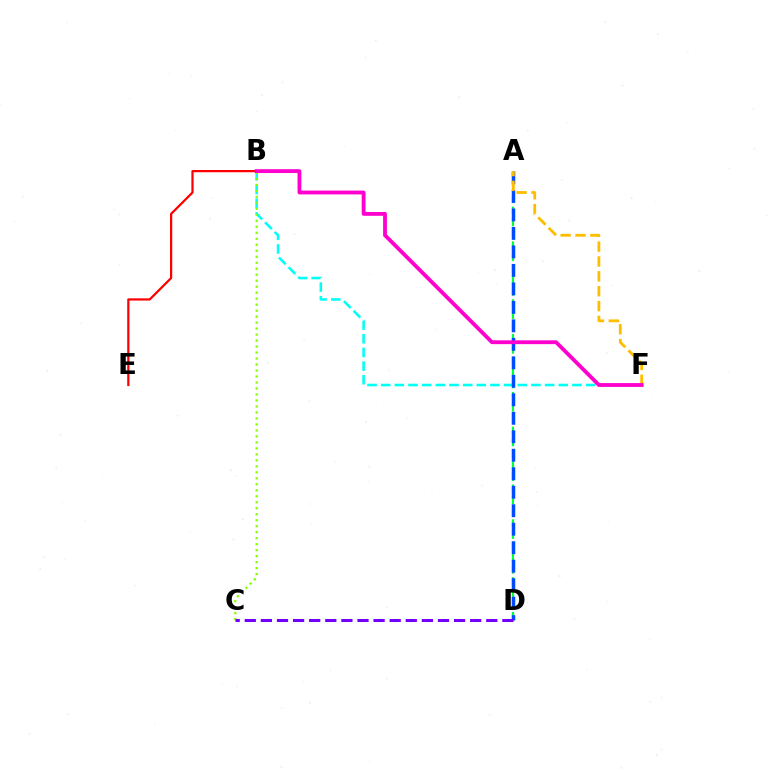{('B', 'E'): [{'color': '#ff0000', 'line_style': 'solid', 'thickness': 1.61}], ('B', 'F'): [{'color': '#00fff6', 'line_style': 'dashed', 'thickness': 1.86}, {'color': '#ff00cf', 'line_style': 'solid', 'thickness': 2.75}], ('A', 'D'): [{'color': '#00ff39', 'line_style': 'dashed', 'thickness': 1.57}, {'color': '#004bff', 'line_style': 'dashed', 'thickness': 2.51}], ('A', 'F'): [{'color': '#ffbd00', 'line_style': 'dashed', 'thickness': 2.02}], ('B', 'C'): [{'color': '#84ff00', 'line_style': 'dotted', 'thickness': 1.63}], ('C', 'D'): [{'color': '#7200ff', 'line_style': 'dashed', 'thickness': 2.19}]}